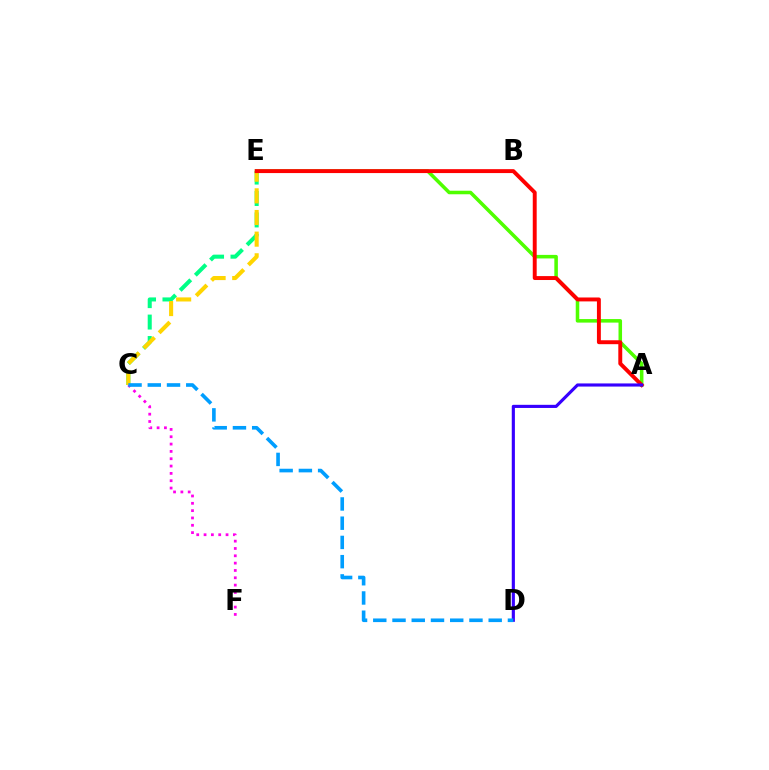{('C', 'F'): [{'color': '#ff00ed', 'line_style': 'dotted', 'thickness': 1.99}], ('C', 'E'): [{'color': '#00ff86', 'line_style': 'dashed', 'thickness': 2.91}, {'color': '#ffd500', 'line_style': 'dashed', 'thickness': 2.94}], ('A', 'E'): [{'color': '#4fff00', 'line_style': 'solid', 'thickness': 2.55}, {'color': '#ff0000', 'line_style': 'solid', 'thickness': 2.82}], ('A', 'D'): [{'color': '#3700ff', 'line_style': 'solid', 'thickness': 2.26}], ('C', 'D'): [{'color': '#009eff', 'line_style': 'dashed', 'thickness': 2.61}]}